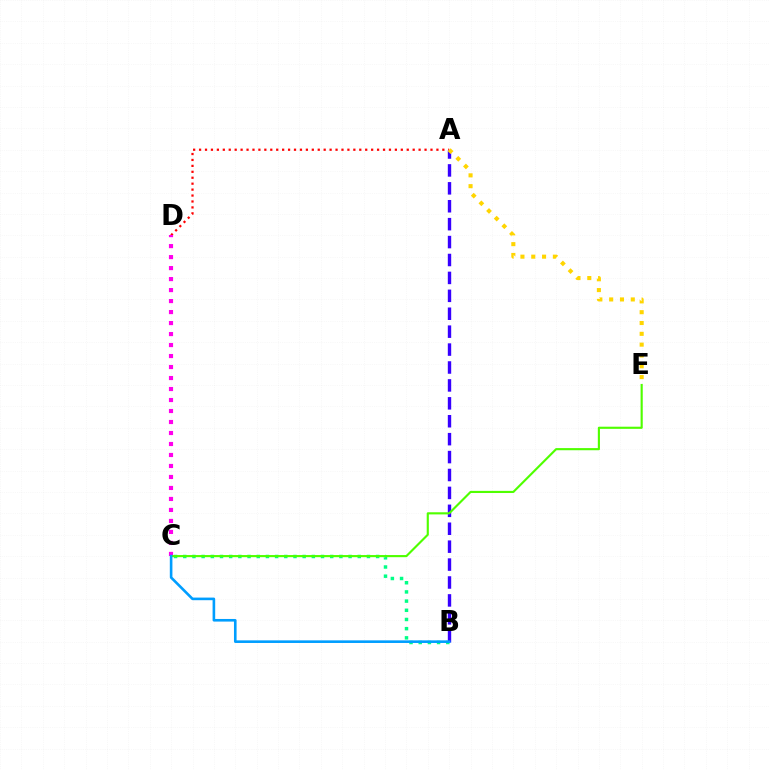{('B', 'C'): [{'color': '#00ff86', 'line_style': 'dotted', 'thickness': 2.5}, {'color': '#009eff', 'line_style': 'solid', 'thickness': 1.88}], ('A', 'D'): [{'color': '#ff0000', 'line_style': 'dotted', 'thickness': 1.61}], ('A', 'B'): [{'color': '#3700ff', 'line_style': 'dashed', 'thickness': 2.43}], ('C', 'D'): [{'color': '#ff00ed', 'line_style': 'dotted', 'thickness': 2.99}], ('C', 'E'): [{'color': '#4fff00', 'line_style': 'solid', 'thickness': 1.54}], ('A', 'E'): [{'color': '#ffd500', 'line_style': 'dotted', 'thickness': 2.94}]}